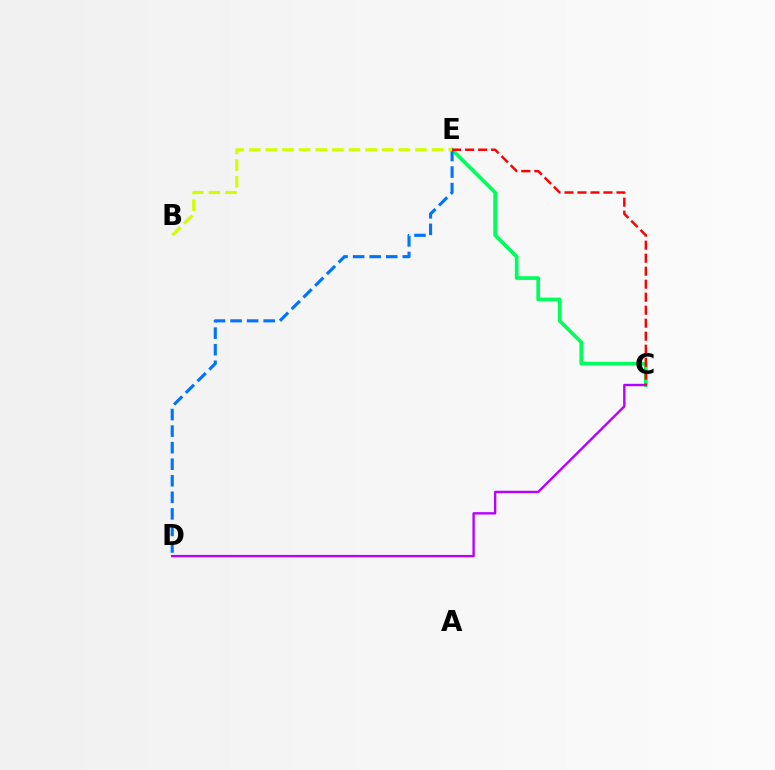{('C', 'E'): [{'color': '#00ff5c', 'line_style': 'solid', 'thickness': 2.66}, {'color': '#ff0000', 'line_style': 'dashed', 'thickness': 1.77}], ('C', 'D'): [{'color': '#b900ff', 'line_style': 'solid', 'thickness': 1.72}], ('D', 'E'): [{'color': '#0074ff', 'line_style': 'dashed', 'thickness': 2.25}], ('B', 'E'): [{'color': '#d1ff00', 'line_style': 'dashed', 'thickness': 2.26}]}